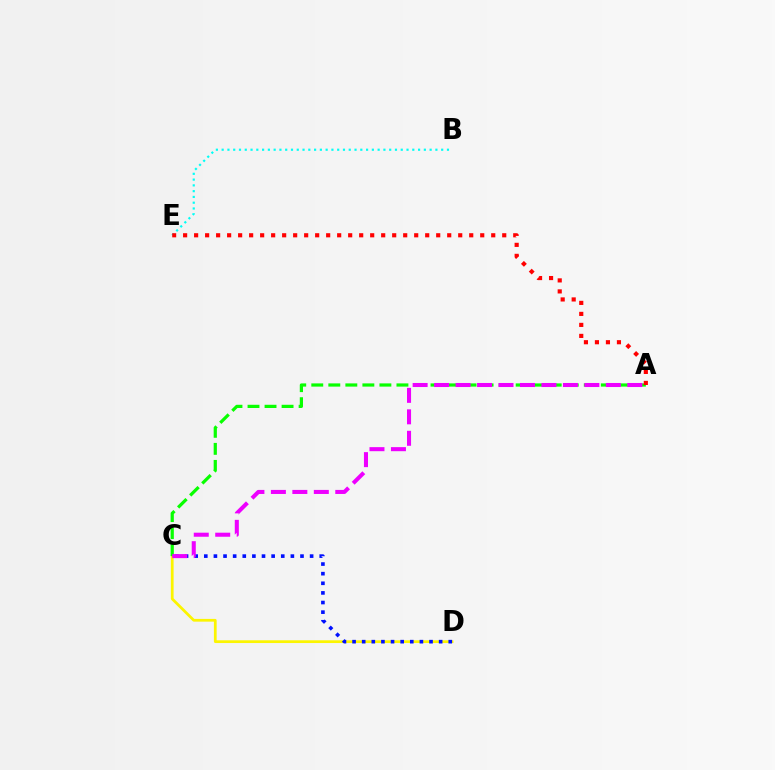{('C', 'D'): [{'color': '#fcf500', 'line_style': 'solid', 'thickness': 1.98}, {'color': '#0010ff', 'line_style': 'dotted', 'thickness': 2.61}], ('B', 'E'): [{'color': '#00fff6', 'line_style': 'dotted', 'thickness': 1.57}], ('A', 'C'): [{'color': '#08ff00', 'line_style': 'dashed', 'thickness': 2.31}, {'color': '#ee00ff', 'line_style': 'dashed', 'thickness': 2.92}], ('A', 'E'): [{'color': '#ff0000', 'line_style': 'dotted', 'thickness': 2.99}]}